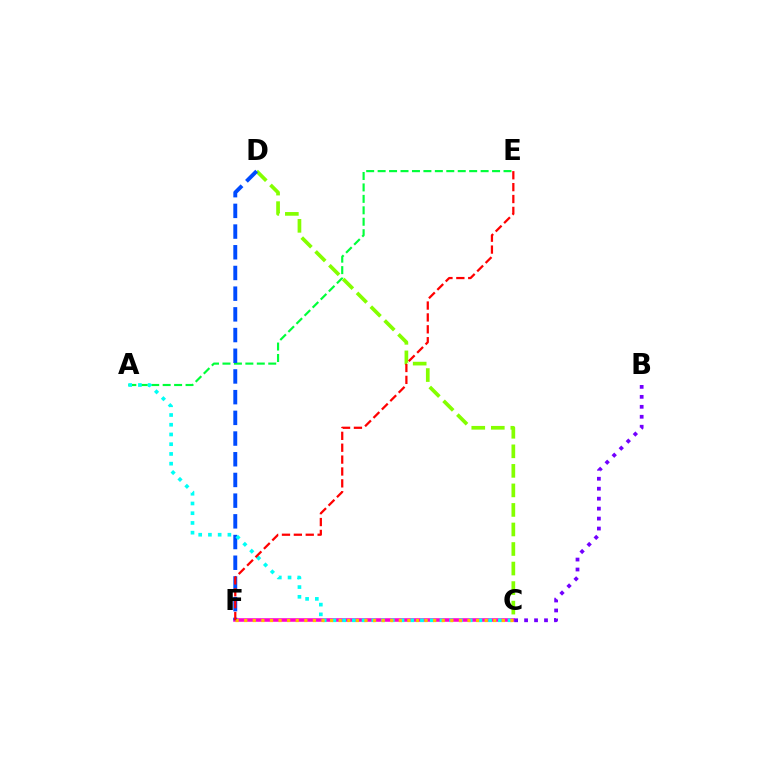{('A', 'E'): [{'color': '#00ff39', 'line_style': 'dashed', 'thickness': 1.55}], ('C', 'D'): [{'color': '#84ff00', 'line_style': 'dashed', 'thickness': 2.65}], ('C', 'F'): [{'color': '#ff00cf', 'line_style': 'solid', 'thickness': 2.56}, {'color': '#ffbd00', 'line_style': 'dotted', 'thickness': 2.33}], ('D', 'F'): [{'color': '#004bff', 'line_style': 'dashed', 'thickness': 2.81}], ('A', 'C'): [{'color': '#00fff6', 'line_style': 'dotted', 'thickness': 2.64}], ('E', 'F'): [{'color': '#ff0000', 'line_style': 'dashed', 'thickness': 1.61}], ('B', 'C'): [{'color': '#7200ff', 'line_style': 'dotted', 'thickness': 2.71}]}